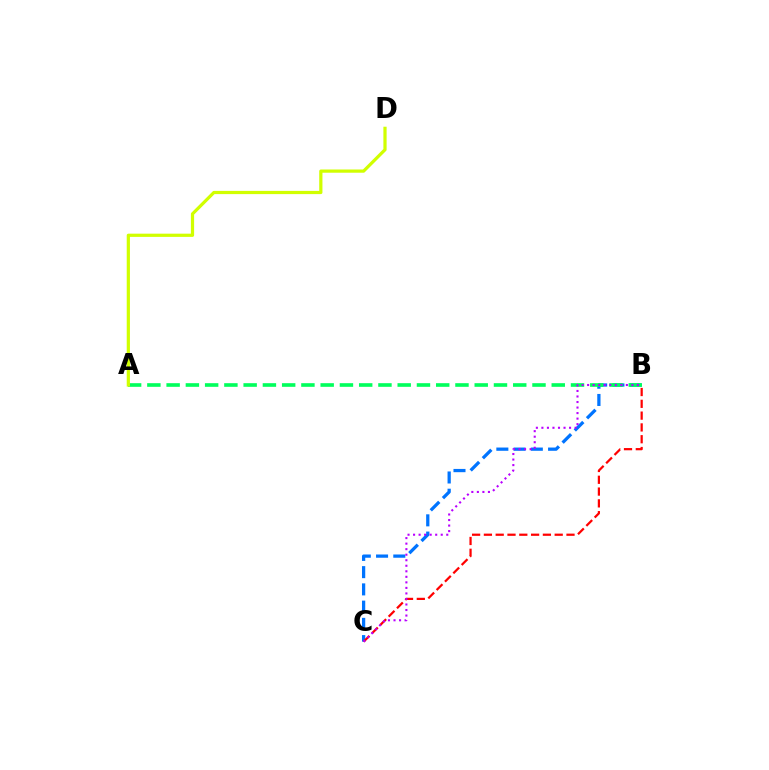{('B', 'C'): [{'color': '#0074ff', 'line_style': 'dashed', 'thickness': 2.34}, {'color': '#ff0000', 'line_style': 'dashed', 'thickness': 1.6}, {'color': '#b900ff', 'line_style': 'dotted', 'thickness': 1.5}], ('A', 'B'): [{'color': '#00ff5c', 'line_style': 'dashed', 'thickness': 2.62}], ('A', 'D'): [{'color': '#d1ff00', 'line_style': 'solid', 'thickness': 2.32}]}